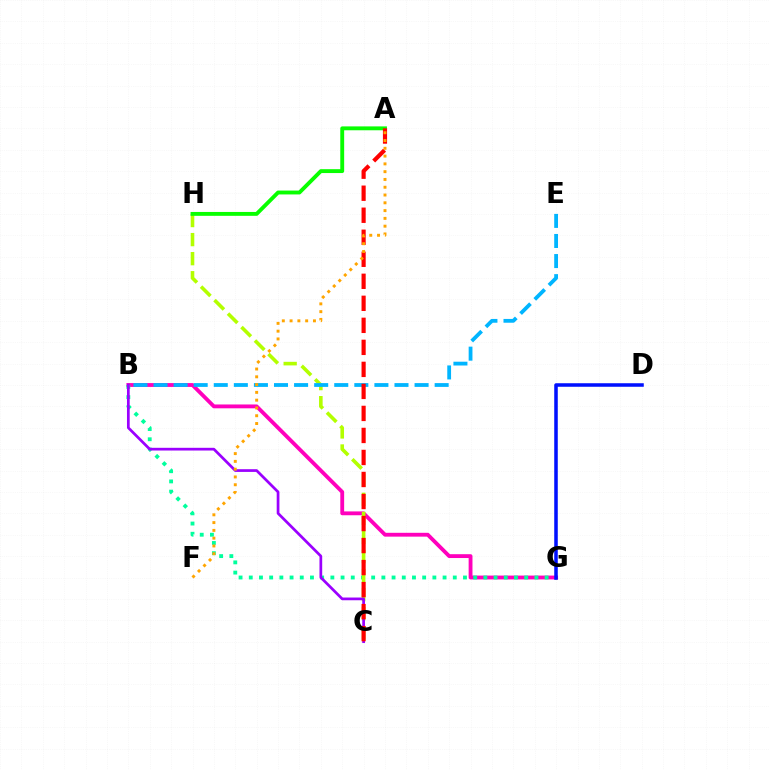{('B', 'G'): [{'color': '#ff00bd', 'line_style': 'solid', 'thickness': 2.76}, {'color': '#00ff9d', 'line_style': 'dotted', 'thickness': 2.77}], ('C', 'H'): [{'color': '#b3ff00', 'line_style': 'dashed', 'thickness': 2.59}], ('D', 'G'): [{'color': '#0010ff', 'line_style': 'solid', 'thickness': 2.54}], ('B', 'C'): [{'color': '#9b00ff', 'line_style': 'solid', 'thickness': 1.96}], ('B', 'E'): [{'color': '#00b5ff', 'line_style': 'dashed', 'thickness': 2.73}], ('A', 'H'): [{'color': '#08ff00', 'line_style': 'solid', 'thickness': 2.79}], ('A', 'C'): [{'color': '#ff0000', 'line_style': 'dashed', 'thickness': 2.99}], ('A', 'F'): [{'color': '#ffa500', 'line_style': 'dotted', 'thickness': 2.12}]}